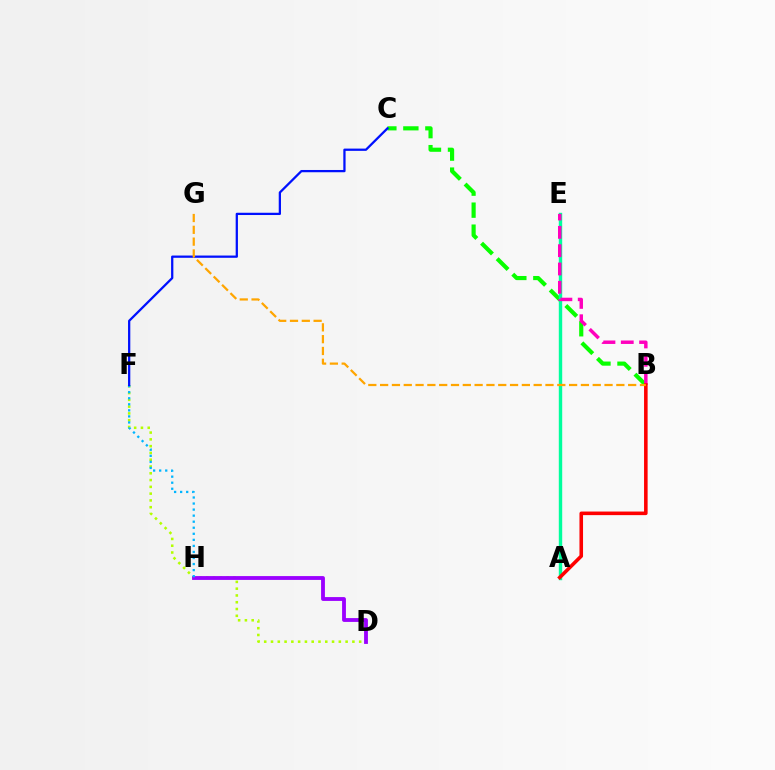{('D', 'F'): [{'color': '#b3ff00', 'line_style': 'dotted', 'thickness': 1.84}], ('B', 'C'): [{'color': '#08ff00', 'line_style': 'dashed', 'thickness': 2.99}], ('D', 'H'): [{'color': '#9b00ff', 'line_style': 'solid', 'thickness': 2.76}], ('F', 'H'): [{'color': '#00b5ff', 'line_style': 'dotted', 'thickness': 1.64}], ('A', 'E'): [{'color': '#00ff9d', 'line_style': 'solid', 'thickness': 2.45}], ('C', 'F'): [{'color': '#0010ff', 'line_style': 'solid', 'thickness': 1.63}], ('B', 'E'): [{'color': '#ff00bd', 'line_style': 'dashed', 'thickness': 2.49}], ('A', 'B'): [{'color': '#ff0000', 'line_style': 'solid', 'thickness': 2.57}], ('B', 'G'): [{'color': '#ffa500', 'line_style': 'dashed', 'thickness': 1.6}]}